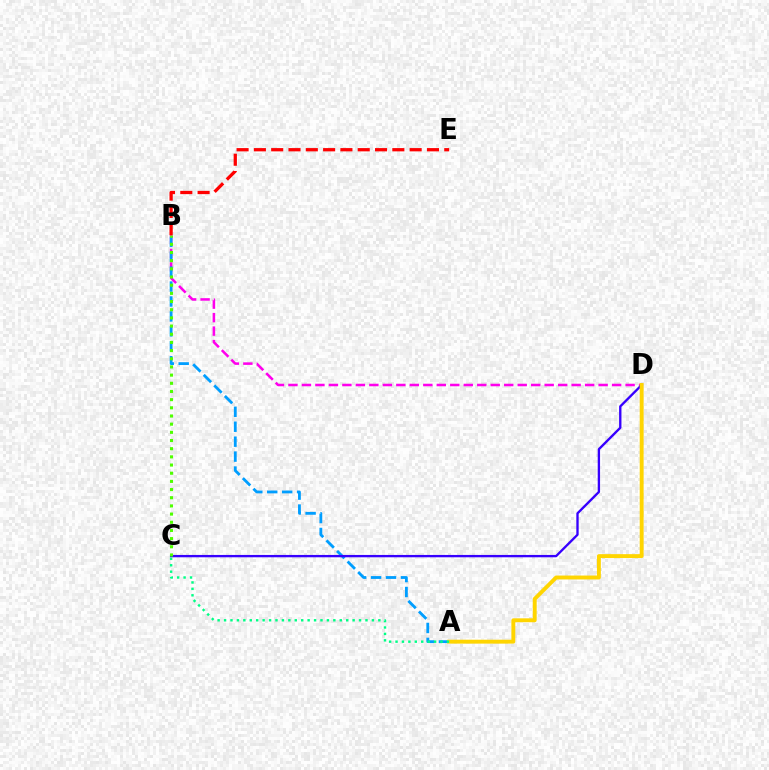{('B', 'D'): [{'color': '#ff00ed', 'line_style': 'dashed', 'thickness': 1.83}], ('A', 'B'): [{'color': '#009eff', 'line_style': 'dashed', 'thickness': 2.03}], ('C', 'D'): [{'color': '#3700ff', 'line_style': 'solid', 'thickness': 1.69}], ('B', 'C'): [{'color': '#4fff00', 'line_style': 'dotted', 'thickness': 2.22}], ('A', 'D'): [{'color': '#ffd500', 'line_style': 'solid', 'thickness': 2.81}], ('A', 'C'): [{'color': '#00ff86', 'line_style': 'dotted', 'thickness': 1.75}], ('B', 'E'): [{'color': '#ff0000', 'line_style': 'dashed', 'thickness': 2.35}]}